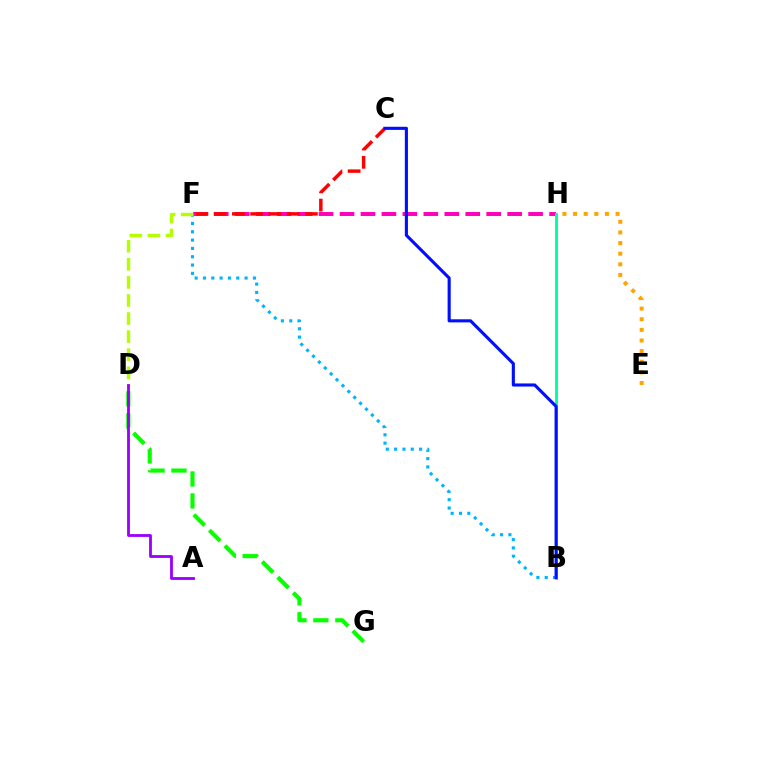{('B', 'F'): [{'color': '#00b5ff', 'line_style': 'dotted', 'thickness': 2.26}], ('F', 'H'): [{'color': '#ff00bd', 'line_style': 'dashed', 'thickness': 2.85}], ('C', 'F'): [{'color': '#ff0000', 'line_style': 'dashed', 'thickness': 2.48}], ('E', 'H'): [{'color': '#ffa500', 'line_style': 'dotted', 'thickness': 2.89}], ('B', 'H'): [{'color': '#00ff9d', 'line_style': 'solid', 'thickness': 2.09}], ('D', 'G'): [{'color': '#08ff00', 'line_style': 'dashed', 'thickness': 2.98}], ('B', 'C'): [{'color': '#0010ff', 'line_style': 'solid', 'thickness': 2.24}], ('D', 'F'): [{'color': '#b3ff00', 'line_style': 'dashed', 'thickness': 2.46}], ('A', 'D'): [{'color': '#9b00ff', 'line_style': 'solid', 'thickness': 2.03}]}